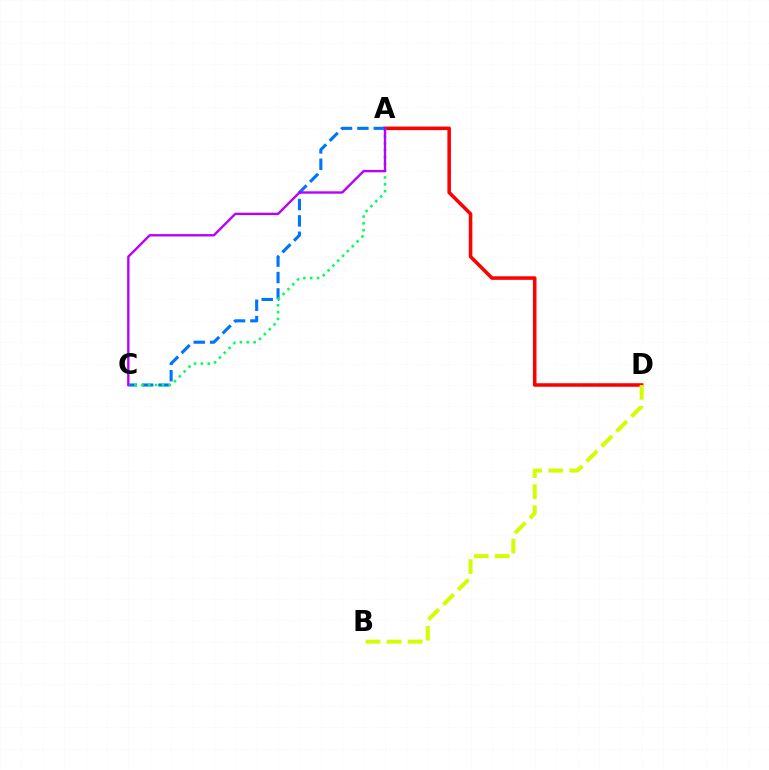{('A', 'D'): [{'color': '#ff0000', 'line_style': 'solid', 'thickness': 2.56}], ('B', 'D'): [{'color': '#d1ff00', 'line_style': 'dashed', 'thickness': 2.86}], ('A', 'C'): [{'color': '#0074ff', 'line_style': 'dashed', 'thickness': 2.22}, {'color': '#00ff5c', 'line_style': 'dotted', 'thickness': 1.86}, {'color': '#b900ff', 'line_style': 'solid', 'thickness': 1.71}]}